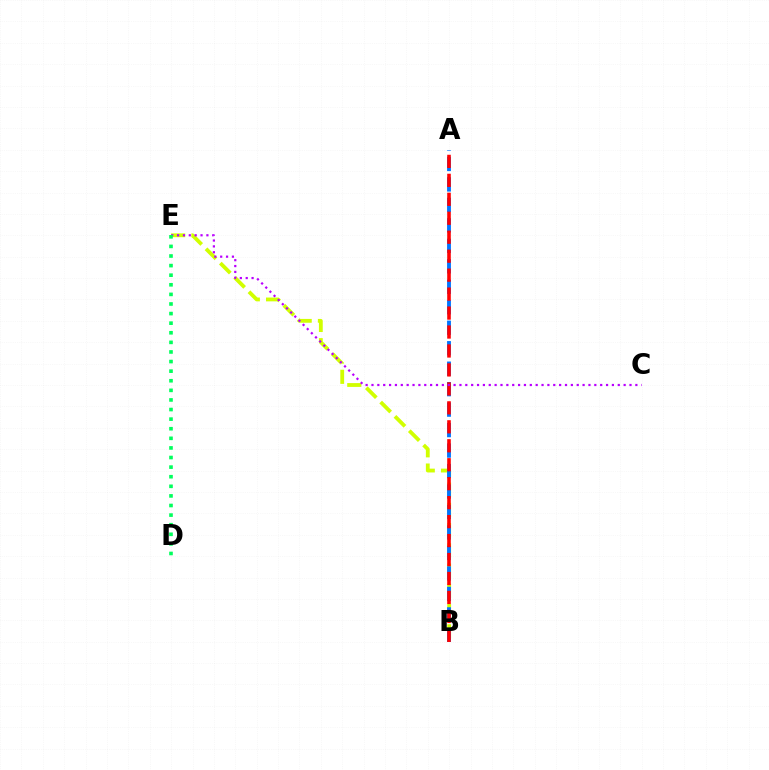{('B', 'E'): [{'color': '#d1ff00', 'line_style': 'dashed', 'thickness': 2.75}], ('A', 'B'): [{'color': '#0074ff', 'line_style': 'dashed', 'thickness': 2.78}, {'color': '#ff0000', 'line_style': 'dashed', 'thickness': 2.58}], ('C', 'E'): [{'color': '#b900ff', 'line_style': 'dotted', 'thickness': 1.59}], ('D', 'E'): [{'color': '#00ff5c', 'line_style': 'dotted', 'thickness': 2.61}]}